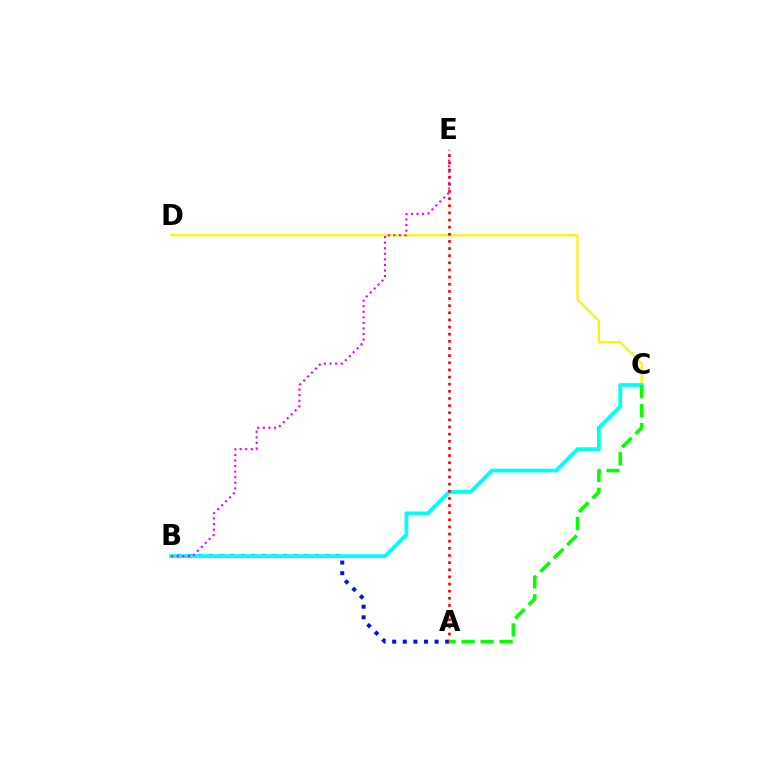{('A', 'B'): [{'color': '#0010ff', 'line_style': 'dotted', 'thickness': 2.88}], ('C', 'D'): [{'color': '#fcf500', 'line_style': 'solid', 'thickness': 1.58}], ('B', 'C'): [{'color': '#00fff6', 'line_style': 'solid', 'thickness': 2.71}], ('B', 'E'): [{'color': '#ee00ff', 'line_style': 'dotted', 'thickness': 1.51}], ('A', 'E'): [{'color': '#ff0000', 'line_style': 'dotted', 'thickness': 1.94}], ('A', 'C'): [{'color': '#08ff00', 'line_style': 'dashed', 'thickness': 2.58}]}